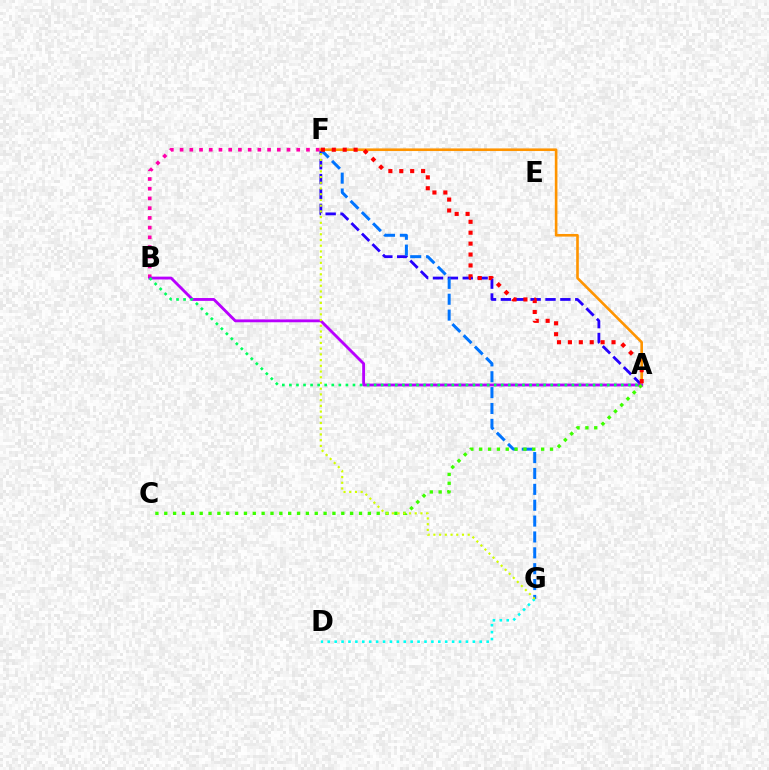{('A', 'F'): [{'color': '#2500ff', 'line_style': 'dashed', 'thickness': 2.02}, {'color': '#ff9400', 'line_style': 'solid', 'thickness': 1.89}, {'color': '#ff0000', 'line_style': 'dotted', 'thickness': 2.96}], ('F', 'G'): [{'color': '#0074ff', 'line_style': 'dashed', 'thickness': 2.16}, {'color': '#d1ff00', 'line_style': 'dotted', 'thickness': 1.55}], ('B', 'F'): [{'color': '#ff00ac', 'line_style': 'dotted', 'thickness': 2.64}], ('A', 'B'): [{'color': '#b900ff', 'line_style': 'solid', 'thickness': 2.05}, {'color': '#00ff5c', 'line_style': 'dotted', 'thickness': 1.92}], ('A', 'C'): [{'color': '#3dff00', 'line_style': 'dotted', 'thickness': 2.4}], ('D', 'G'): [{'color': '#00fff6', 'line_style': 'dotted', 'thickness': 1.88}]}